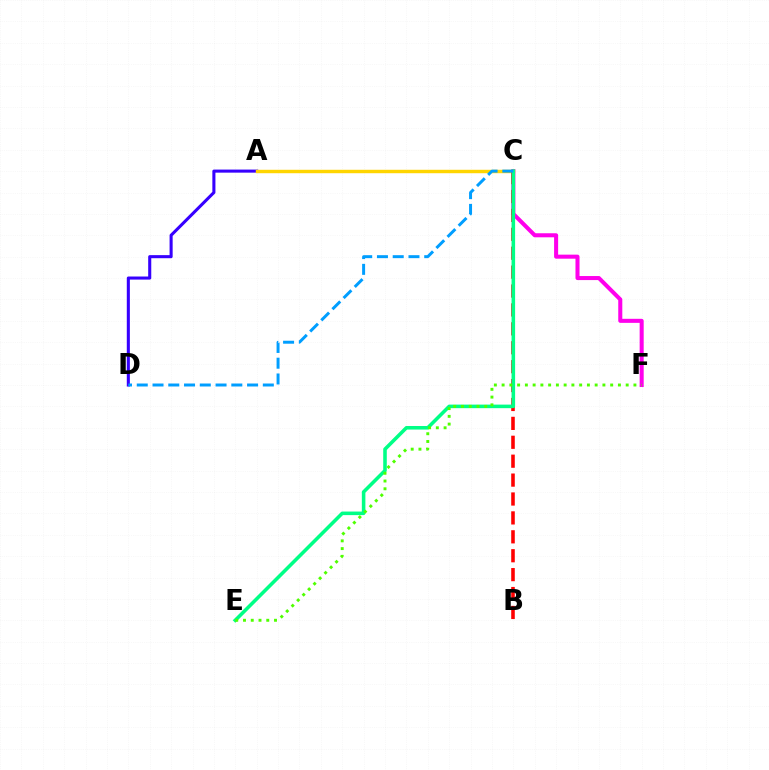{('C', 'F'): [{'color': '#ff00ed', 'line_style': 'solid', 'thickness': 2.91}], ('A', 'D'): [{'color': '#3700ff', 'line_style': 'solid', 'thickness': 2.22}], ('A', 'C'): [{'color': '#ffd500', 'line_style': 'solid', 'thickness': 2.47}], ('B', 'C'): [{'color': '#ff0000', 'line_style': 'dashed', 'thickness': 2.57}], ('C', 'E'): [{'color': '#00ff86', 'line_style': 'solid', 'thickness': 2.56}], ('E', 'F'): [{'color': '#4fff00', 'line_style': 'dotted', 'thickness': 2.11}], ('C', 'D'): [{'color': '#009eff', 'line_style': 'dashed', 'thickness': 2.14}]}